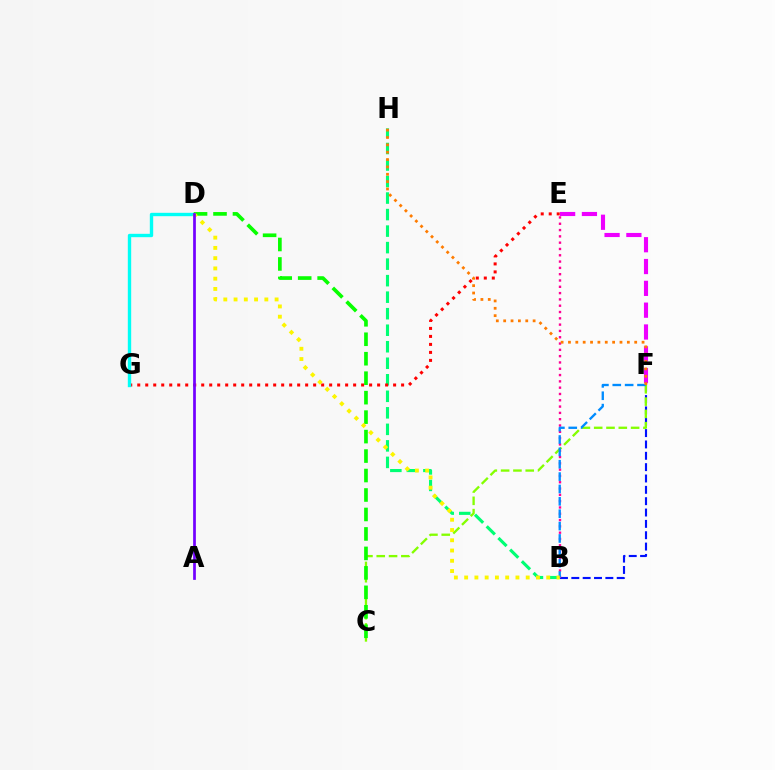{('B', 'H'): [{'color': '#00ff74', 'line_style': 'dashed', 'thickness': 2.24}], ('B', 'F'): [{'color': '#0010ff', 'line_style': 'dashed', 'thickness': 1.54}, {'color': '#008cff', 'line_style': 'dashed', 'thickness': 1.68}], ('E', 'G'): [{'color': '#ff0000', 'line_style': 'dotted', 'thickness': 2.17}], ('B', 'E'): [{'color': '#ff0094', 'line_style': 'dotted', 'thickness': 1.71}], ('C', 'F'): [{'color': '#84ff00', 'line_style': 'dashed', 'thickness': 1.67}], ('D', 'G'): [{'color': '#00fff6', 'line_style': 'solid', 'thickness': 2.42}], ('E', 'F'): [{'color': '#ee00ff', 'line_style': 'dashed', 'thickness': 2.96}], ('C', 'D'): [{'color': '#08ff00', 'line_style': 'dashed', 'thickness': 2.64}], ('B', 'D'): [{'color': '#fcf500', 'line_style': 'dotted', 'thickness': 2.79}], ('F', 'H'): [{'color': '#ff7c00', 'line_style': 'dotted', 'thickness': 2.0}], ('A', 'D'): [{'color': '#7200ff', 'line_style': 'solid', 'thickness': 1.96}]}